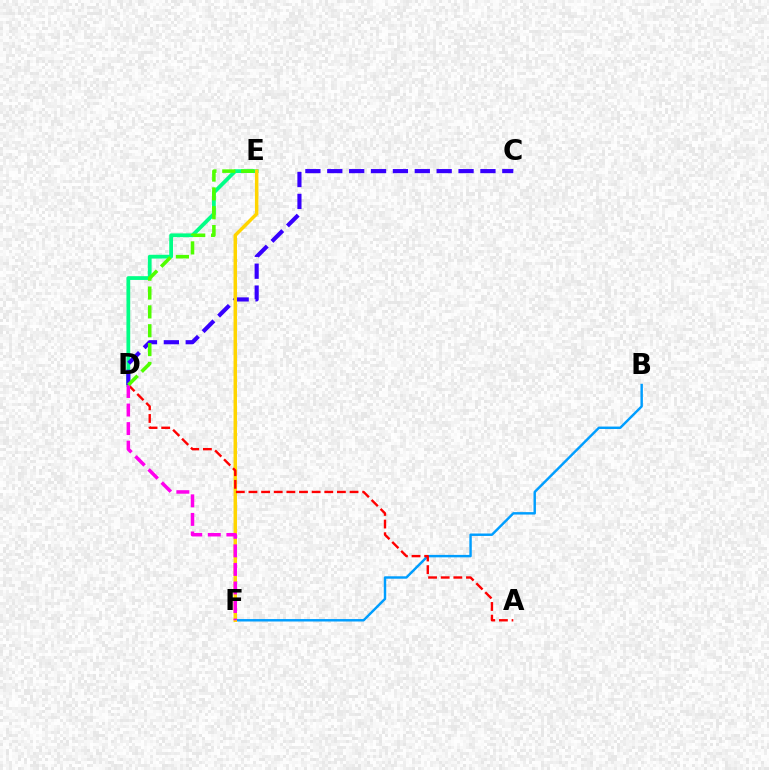{('D', 'E'): [{'color': '#00ff86', 'line_style': 'solid', 'thickness': 2.71}, {'color': '#4fff00', 'line_style': 'dashed', 'thickness': 2.56}], ('C', 'D'): [{'color': '#3700ff', 'line_style': 'dashed', 'thickness': 2.97}], ('B', 'F'): [{'color': '#009eff', 'line_style': 'solid', 'thickness': 1.76}], ('E', 'F'): [{'color': '#ffd500', 'line_style': 'solid', 'thickness': 2.5}], ('A', 'D'): [{'color': '#ff0000', 'line_style': 'dashed', 'thickness': 1.72}], ('D', 'F'): [{'color': '#ff00ed', 'line_style': 'dashed', 'thickness': 2.52}]}